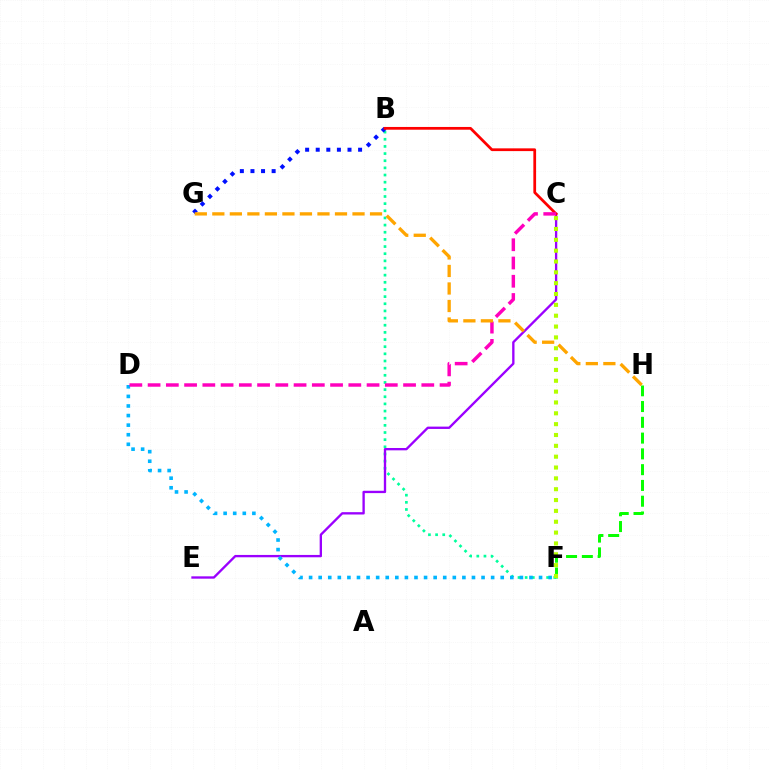{('F', 'H'): [{'color': '#08ff00', 'line_style': 'dashed', 'thickness': 2.14}], ('B', 'F'): [{'color': '#00ff9d', 'line_style': 'dotted', 'thickness': 1.94}], ('B', 'G'): [{'color': '#0010ff', 'line_style': 'dotted', 'thickness': 2.88}], ('C', 'E'): [{'color': '#9b00ff', 'line_style': 'solid', 'thickness': 1.68}], ('B', 'C'): [{'color': '#ff0000', 'line_style': 'solid', 'thickness': 1.98}], ('C', 'F'): [{'color': '#b3ff00', 'line_style': 'dotted', 'thickness': 2.95}], ('D', 'F'): [{'color': '#00b5ff', 'line_style': 'dotted', 'thickness': 2.6}], ('C', 'D'): [{'color': '#ff00bd', 'line_style': 'dashed', 'thickness': 2.48}], ('G', 'H'): [{'color': '#ffa500', 'line_style': 'dashed', 'thickness': 2.38}]}